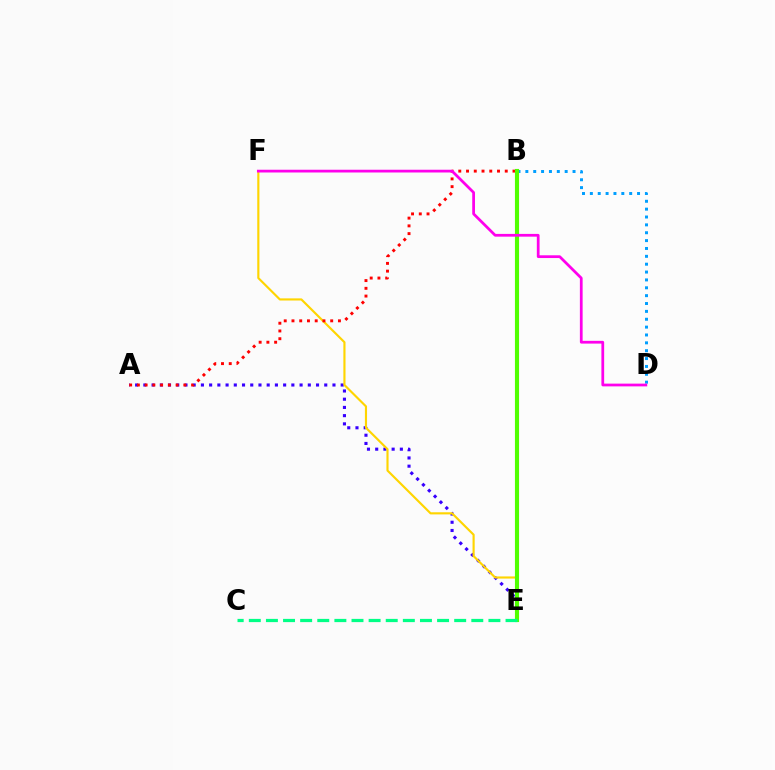{('A', 'E'): [{'color': '#3700ff', 'line_style': 'dotted', 'thickness': 2.23}], ('E', 'F'): [{'color': '#ffd500', 'line_style': 'solid', 'thickness': 1.54}], ('B', 'D'): [{'color': '#009eff', 'line_style': 'dotted', 'thickness': 2.14}], ('A', 'B'): [{'color': '#ff0000', 'line_style': 'dotted', 'thickness': 2.1}], ('B', 'E'): [{'color': '#4fff00', 'line_style': 'solid', 'thickness': 2.97}], ('C', 'E'): [{'color': '#00ff86', 'line_style': 'dashed', 'thickness': 2.33}], ('D', 'F'): [{'color': '#ff00ed', 'line_style': 'solid', 'thickness': 1.98}]}